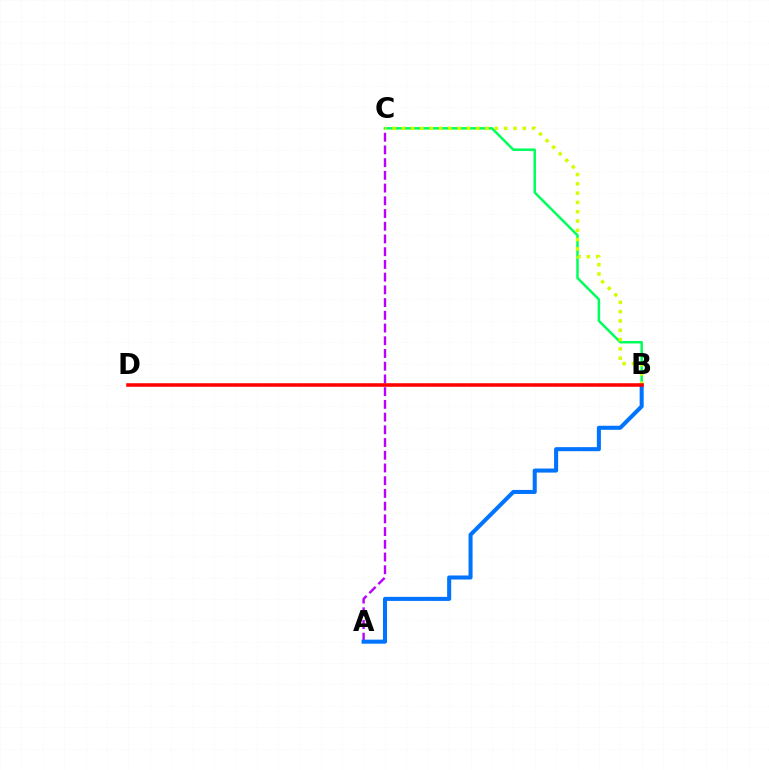{('A', 'C'): [{'color': '#b900ff', 'line_style': 'dashed', 'thickness': 1.73}], ('B', 'C'): [{'color': '#00ff5c', 'line_style': 'solid', 'thickness': 1.8}, {'color': '#d1ff00', 'line_style': 'dotted', 'thickness': 2.53}], ('A', 'B'): [{'color': '#0074ff', 'line_style': 'solid', 'thickness': 2.92}], ('B', 'D'): [{'color': '#ff0000', 'line_style': 'solid', 'thickness': 2.56}]}